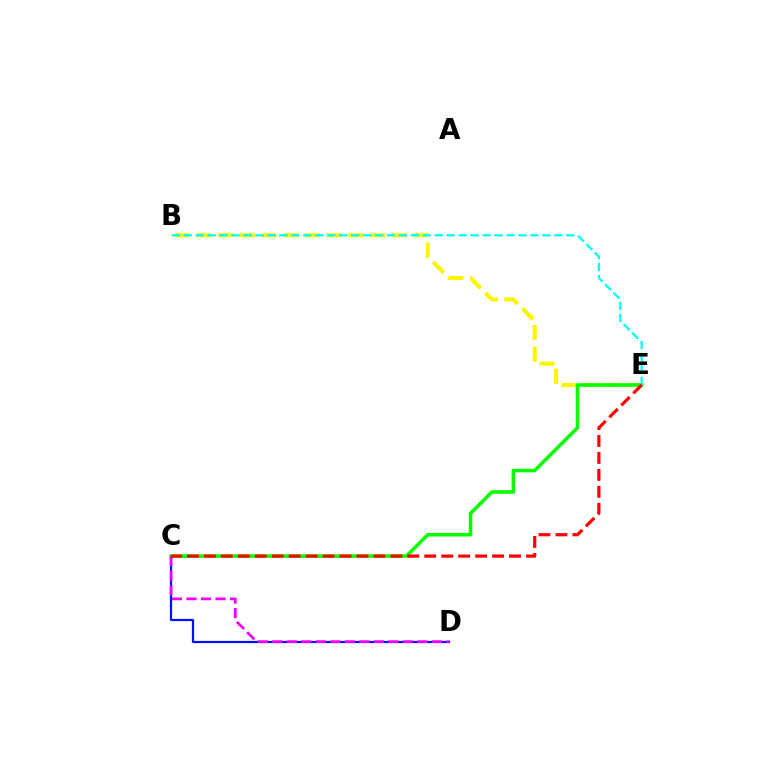{('B', 'E'): [{'color': '#fcf500', 'line_style': 'dashed', 'thickness': 2.95}, {'color': '#00fff6', 'line_style': 'dashed', 'thickness': 1.62}], ('C', 'D'): [{'color': '#0010ff', 'line_style': 'solid', 'thickness': 1.59}, {'color': '#ee00ff', 'line_style': 'dashed', 'thickness': 1.97}], ('C', 'E'): [{'color': '#08ff00', 'line_style': 'solid', 'thickness': 2.55}, {'color': '#ff0000', 'line_style': 'dashed', 'thickness': 2.3}]}